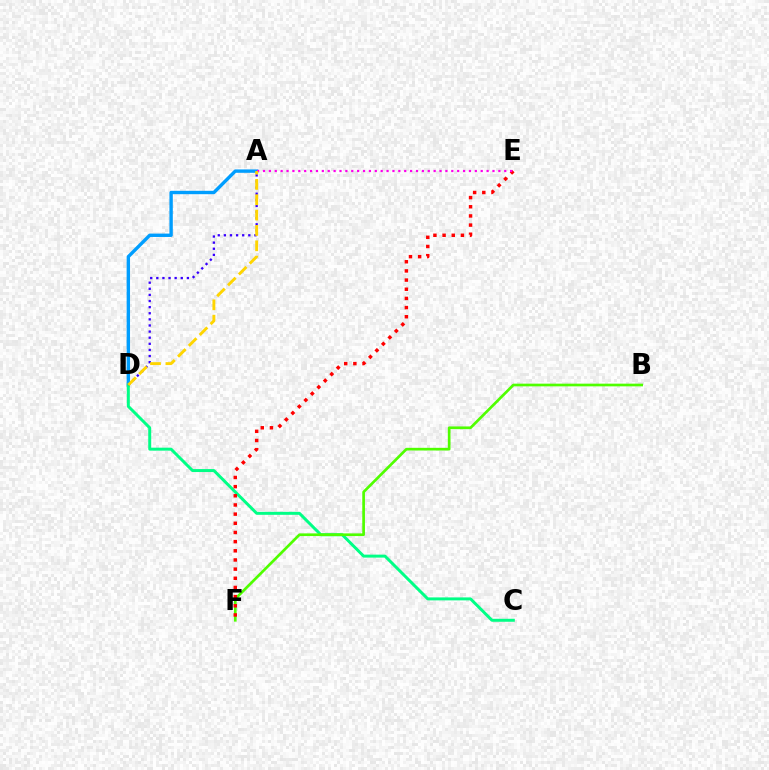{('A', 'D'): [{'color': '#009eff', 'line_style': 'solid', 'thickness': 2.43}, {'color': '#3700ff', 'line_style': 'dotted', 'thickness': 1.66}, {'color': '#ffd500', 'line_style': 'dashed', 'thickness': 2.09}], ('C', 'D'): [{'color': '#00ff86', 'line_style': 'solid', 'thickness': 2.14}], ('B', 'F'): [{'color': '#4fff00', 'line_style': 'solid', 'thickness': 1.93}], ('E', 'F'): [{'color': '#ff0000', 'line_style': 'dotted', 'thickness': 2.49}], ('A', 'E'): [{'color': '#ff00ed', 'line_style': 'dotted', 'thickness': 1.6}]}